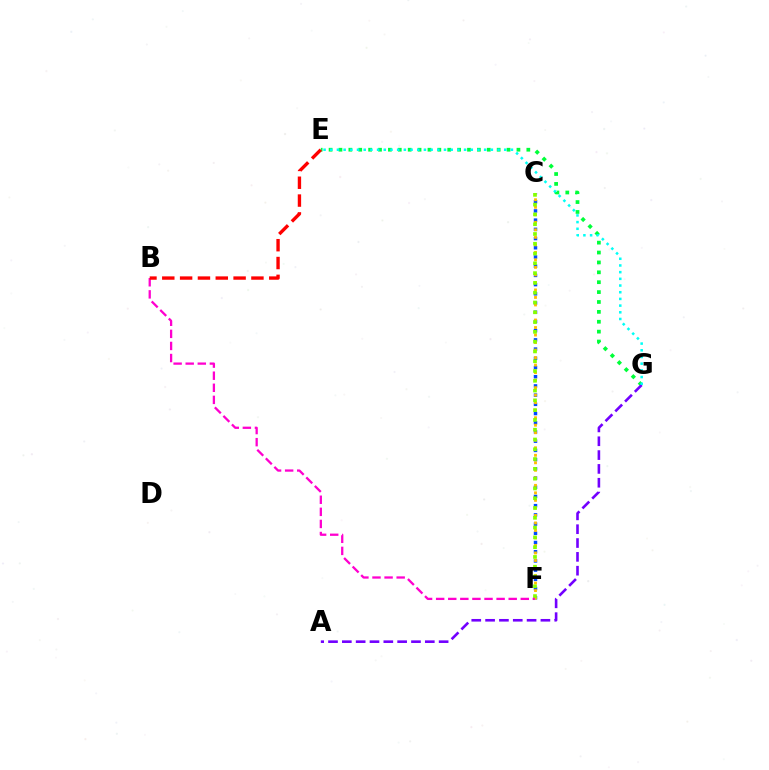{('E', 'G'): [{'color': '#00ff39', 'line_style': 'dotted', 'thickness': 2.69}, {'color': '#00fff6', 'line_style': 'dotted', 'thickness': 1.82}], ('C', 'F'): [{'color': '#004bff', 'line_style': 'dotted', 'thickness': 2.5}, {'color': '#ffbd00', 'line_style': 'dotted', 'thickness': 2.04}, {'color': '#84ff00', 'line_style': 'dotted', 'thickness': 2.66}], ('A', 'G'): [{'color': '#7200ff', 'line_style': 'dashed', 'thickness': 1.88}], ('B', 'F'): [{'color': '#ff00cf', 'line_style': 'dashed', 'thickness': 1.64}], ('B', 'E'): [{'color': '#ff0000', 'line_style': 'dashed', 'thickness': 2.42}]}